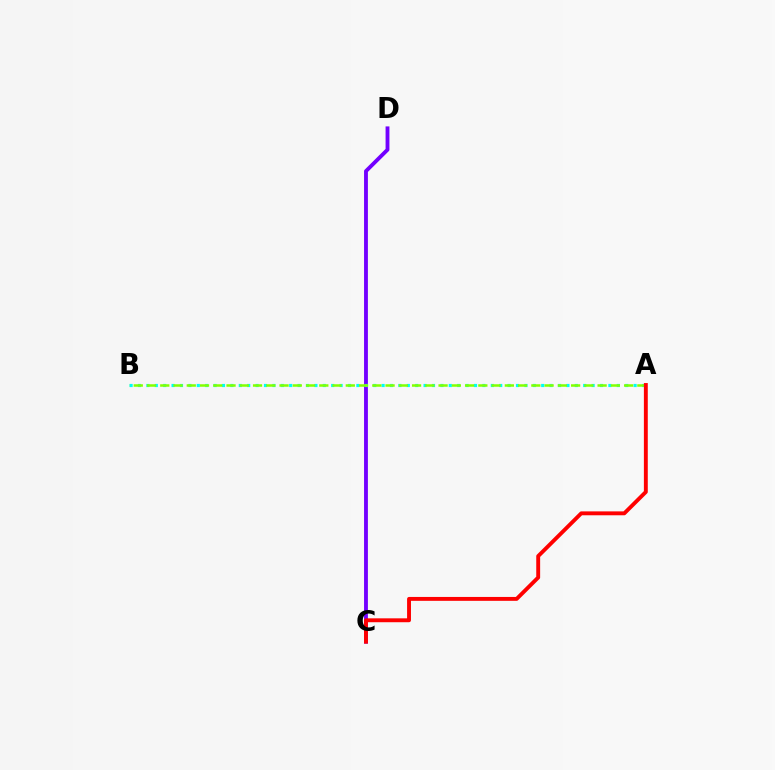{('C', 'D'): [{'color': '#7200ff', 'line_style': 'solid', 'thickness': 2.77}], ('A', 'B'): [{'color': '#00fff6', 'line_style': 'dotted', 'thickness': 2.28}, {'color': '#84ff00', 'line_style': 'dashed', 'thickness': 1.8}], ('A', 'C'): [{'color': '#ff0000', 'line_style': 'solid', 'thickness': 2.8}]}